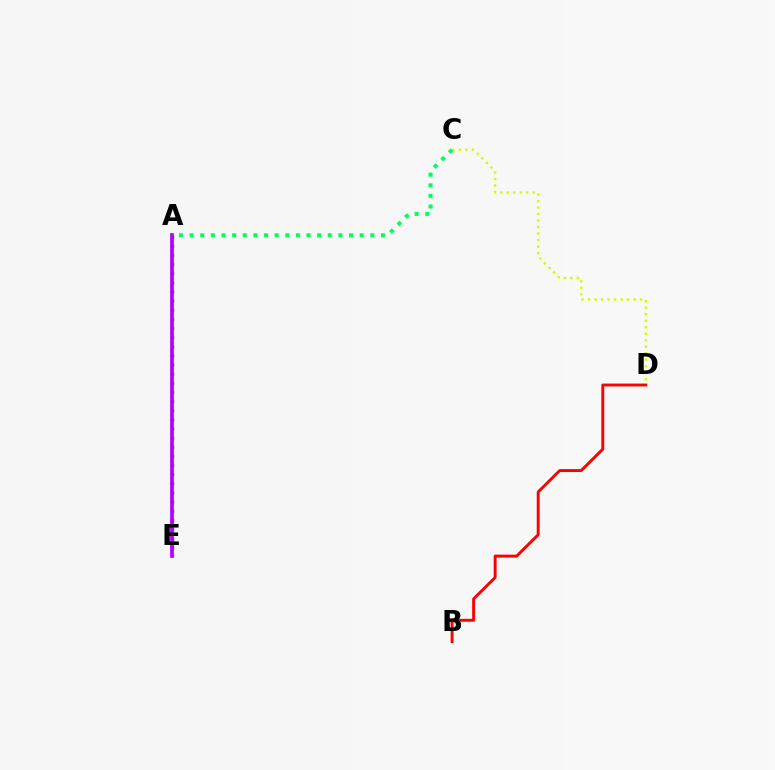{('A', 'E'): [{'color': '#0074ff', 'line_style': 'dotted', 'thickness': 2.48}, {'color': '#b900ff', 'line_style': 'solid', 'thickness': 2.68}], ('C', 'D'): [{'color': '#d1ff00', 'line_style': 'dotted', 'thickness': 1.77}], ('A', 'C'): [{'color': '#00ff5c', 'line_style': 'dotted', 'thickness': 2.89}], ('B', 'D'): [{'color': '#ff0000', 'line_style': 'solid', 'thickness': 2.1}]}